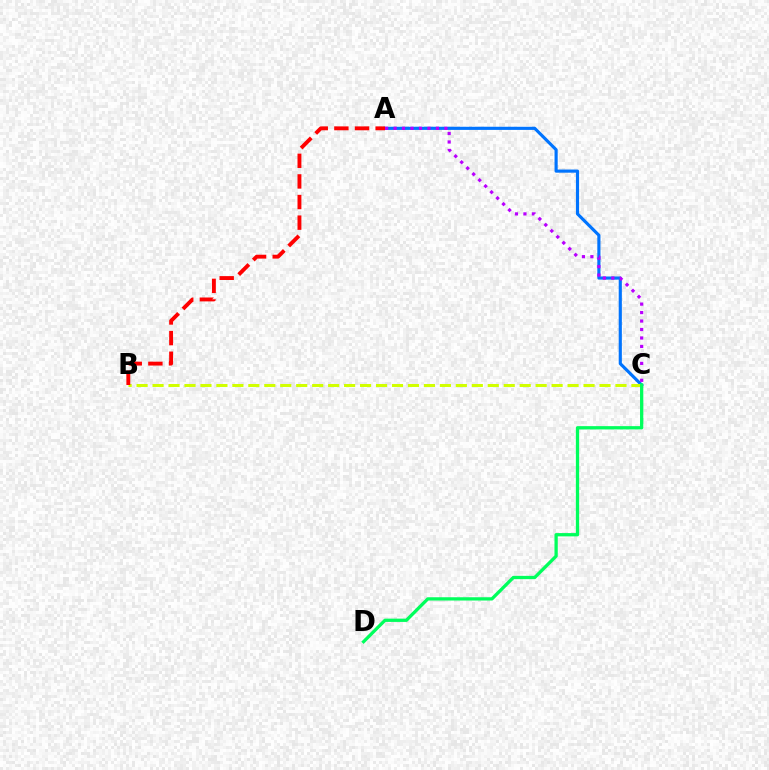{('A', 'C'): [{'color': '#0074ff', 'line_style': 'solid', 'thickness': 2.26}, {'color': '#b900ff', 'line_style': 'dotted', 'thickness': 2.3}], ('B', 'C'): [{'color': '#d1ff00', 'line_style': 'dashed', 'thickness': 2.17}], ('C', 'D'): [{'color': '#00ff5c', 'line_style': 'solid', 'thickness': 2.36}], ('A', 'B'): [{'color': '#ff0000', 'line_style': 'dashed', 'thickness': 2.8}]}